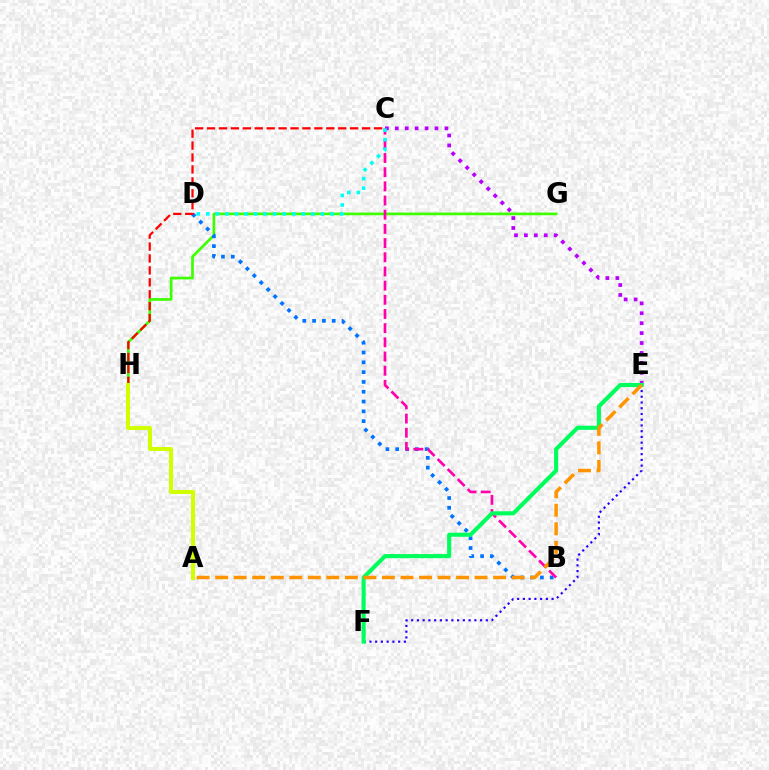{('G', 'H'): [{'color': '#3dff00', 'line_style': 'solid', 'thickness': 1.95}], ('B', 'D'): [{'color': '#0074ff', 'line_style': 'dotted', 'thickness': 2.67}], ('B', 'C'): [{'color': '#ff00ac', 'line_style': 'dashed', 'thickness': 1.93}], ('C', 'H'): [{'color': '#ff0000', 'line_style': 'dashed', 'thickness': 1.62}], ('A', 'H'): [{'color': '#d1ff00', 'line_style': 'solid', 'thickness': 2.93}], ('E', 'F'): [{'color': '#2500ff', 'line_style': 'dotted', 'thickness': 1.56}, {'color': '#00ff5c', 'line_style': 'solid', 'thickness': 2.97}], ('C', 'E'): [{'color': '#b900ff', 'line_style': 'dotted', 'thickness': 2.7}], ('A', 'E'): [{'color': '#ff9400', 'line_style': 'dashed', 'thickness': 2.52}], ('C', 'D'): [{'color': '#00fff6', 'line_style': 'dotted', 'thickness': 2.6}]}